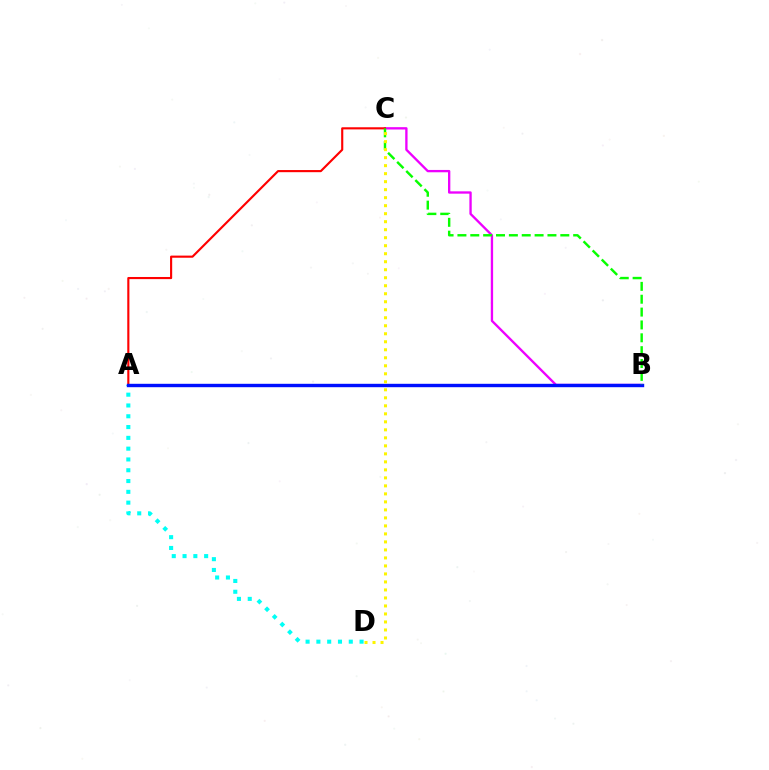{('B', 'C'): [{'color': '#ee00ff', 'line_style': 'solid', 'thickness': 1.68}, {'color': '#08ff00', 'line_style': 'dashed', 'thickness': 1.75}], ('A', 'C'): [{'color': '#ff0000', 'line_style': 'solid', 'thickness': 1.54}], ('A', 'D'): [{'color': '#00fff6', 'line_style': 'dotted', 'thickness': 2.93}], ('A', 'B'): [{'color': '#0010ff', 'line_style': 'solid', 'thickness': 2.44}], ('C', 'D'): [{'color': '#fcf500', 'line_style': 'dotted', 'thickness': 2.18}]}